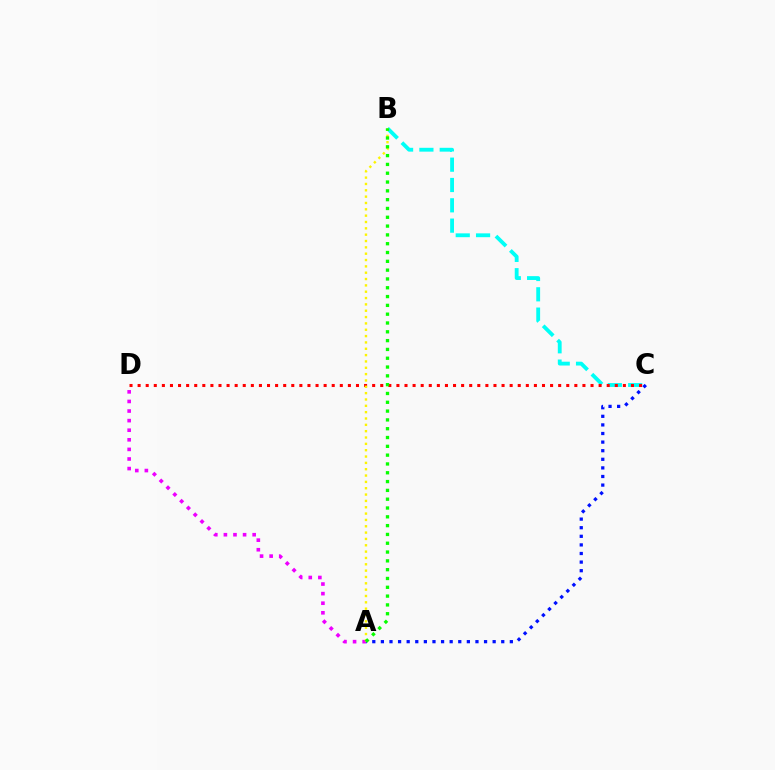{('B', 'C'): [{'color': '#00fff6', 'line_style': 'dashed', 'thickness': 2.76}], ('C', 'D'): [{'color': '#ff0000', 'line_style': 'dotted', 'thickness': 2.2}], ('A', 'D'): [{'color': '#ee00ff', 'line_style': 'dotted', 'thickness': 2.61}], ('A', 'C'): [{'color': '#0010ff', 'line_style': 'dotted', 'thickness': 2.34}], ('A', 'B'): [{'color': '#fcf500', 'line_style': 'dotted', 'thickness': 1.72}, {'color': '#08ff00', 'line_style': 'dotted', 'thickness': 2.39}]}